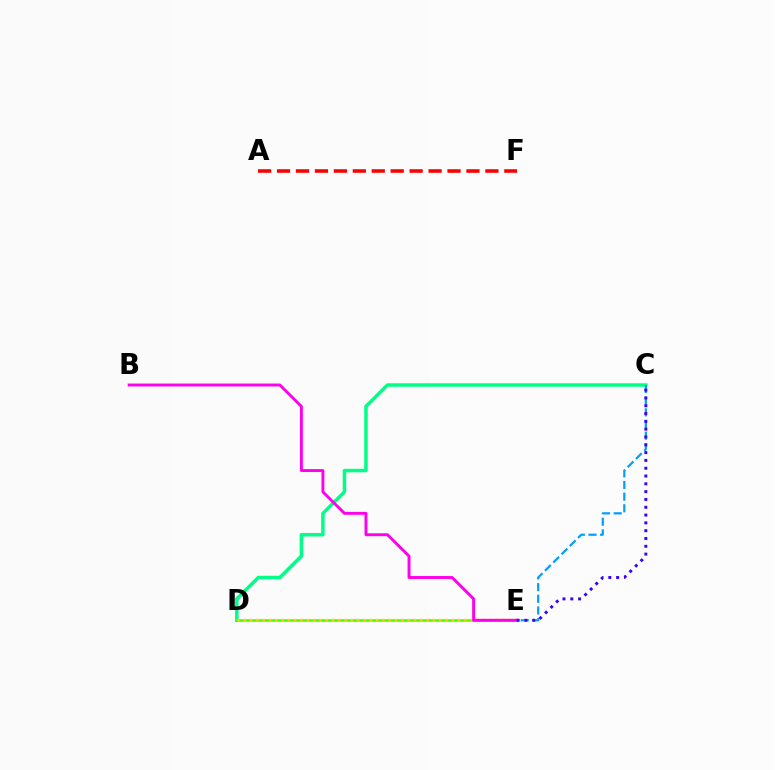{('C', 'D'): [{'color': '#00ff86', 'line_style': 'solid', 'thickness': 2.51}], ('A', 'F'): [{'color': '#ff0000', 'line_style': 'dashed', 'thickness': 2.57}], ('C', 'E'): [{'color': '#009eff', 'line_style': 'dashed', 'thickness': 1.58}, {'color': '#3700ff', 'line_style': 'dotted', 'thickness': 2.12}], ('D', 'E'): [{'color': '#4fff00', 'line_style': 'solid', 'thickness': 1.89}, {'color': '#ffd500', 'line_style': 'dotted', 'thickness': 1.71}], ('B', 'E'): [{'color': '#ff00ed', 'line_style': 'solid', 'thickness': 2.1}]}